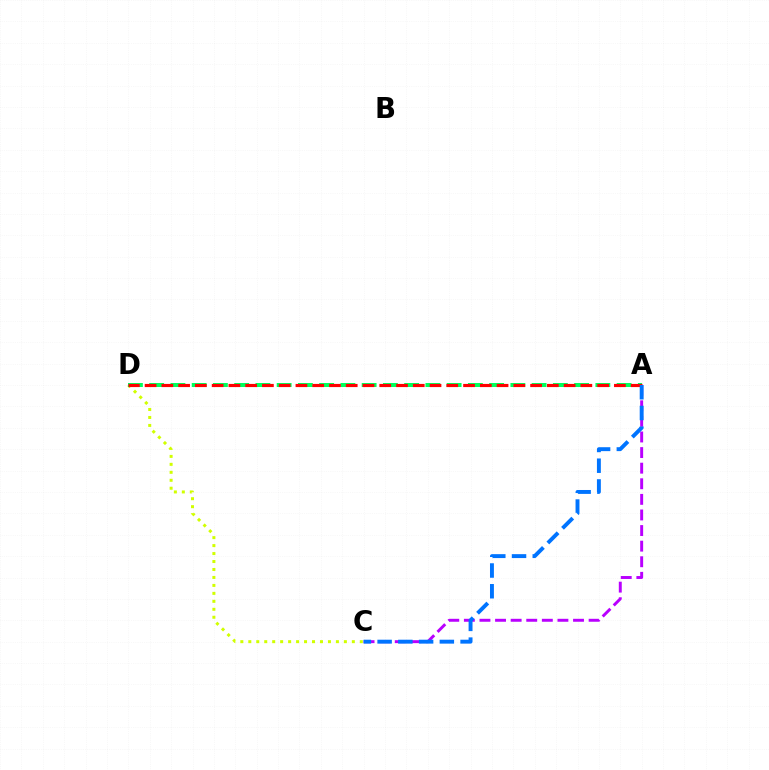{('C', 'D'): [{'color': '#d1ff00', 'line_style': 'dotted', 'thickness': 2.16}], ('A', 'C'): [{'color': '#b900ff', 'line_style': 'dashed', 'thickness': 2.12}, {'color': '#0074ff', 'line_style': 'dashed', 'thickness': 2.82}], ('A', 'D'): [{'color': '#00ff5c', 'line_style': 'dashed', 'thickness': 2.89}, {'color': '#ff0000', 'line_style': 'dashed', 'thickness': 2.28}]}